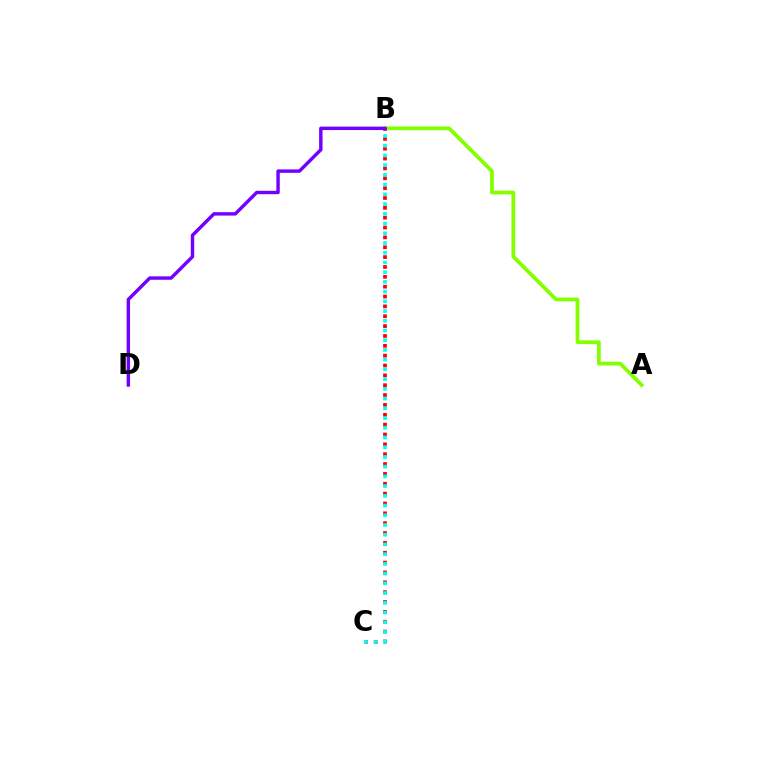{('A', 'B'): [{'color': '#84ff00', 'line_style': 'solid', 'thickness': 2.7}], ('B', 'C'): [{'color': '#ff0000', 'line_style': 'dotted', 'thickness': 2.68}, {'color': '#00fff6', 'line_style': 'dotted', 'thickness': 2.64}], ('B', 'D'): [{'color': '#7200ff', 'line_style': 'solid', 'thickness': 2.46}]}